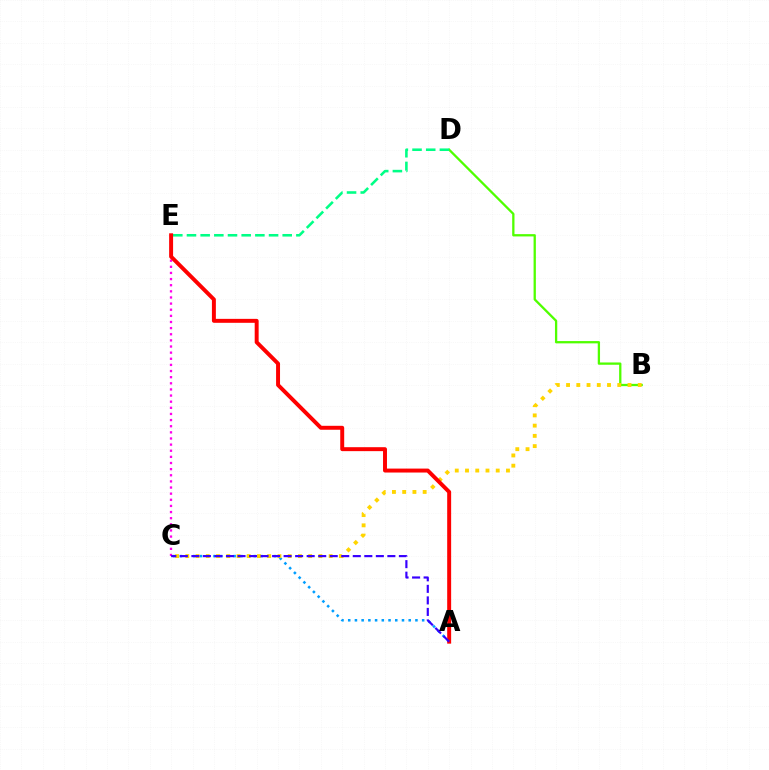{('A', 'C'): [{'color': '#009eff', 'line_style': 'dotted', 'thickness': 1.83}, {'color': '#3700ff', 'line_style': 'dashed', 'thickness': 1.57}], ('B', 'D'): [{'color': '#4fff00', 'line_style': 'solid', 'thickness': 1.65}], ('B', 'C'): [{'color': '#ffd500', 'line_style': 'dotted', 'thickness': 2.78}], ('C', 'E'): [{'color': '#ff00ed', 'line_style': 'dotted', 'thickness': 1.67}], ('D', 'E'): [{'color': '#00ff86', 'line_style': 'dashed', 'thickness': 1.86}], ('A', 'E'): [{'color': '#ff0000', 'line_style': 'solid', 'thickness': 2.84}]}